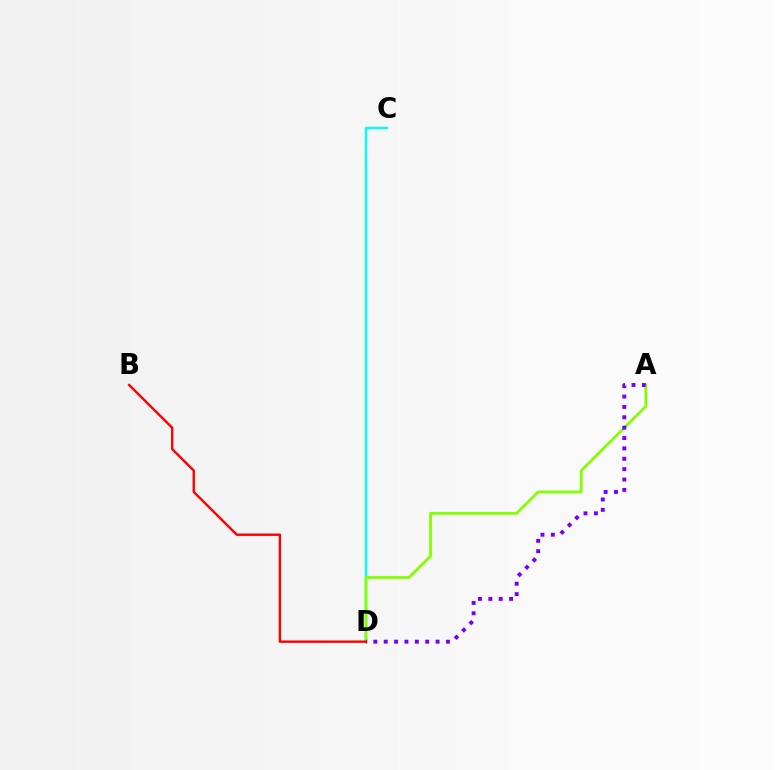{('C', 'D'): [{'color': '#00fff6', 'line_style': 'solid', 'thickness': 1.69}], ('A', 'D'): [{'color': '#84ff00', 'line_style': 'solid', 'thickness': 2.01}, {'color': '#7200ff', 'line_style': 'dotted', 'thickness': 2.82}], ('B', 'D'): [{'color': '#ff0000', 'line_style': 'solid', 'thickness': 1.72}]}